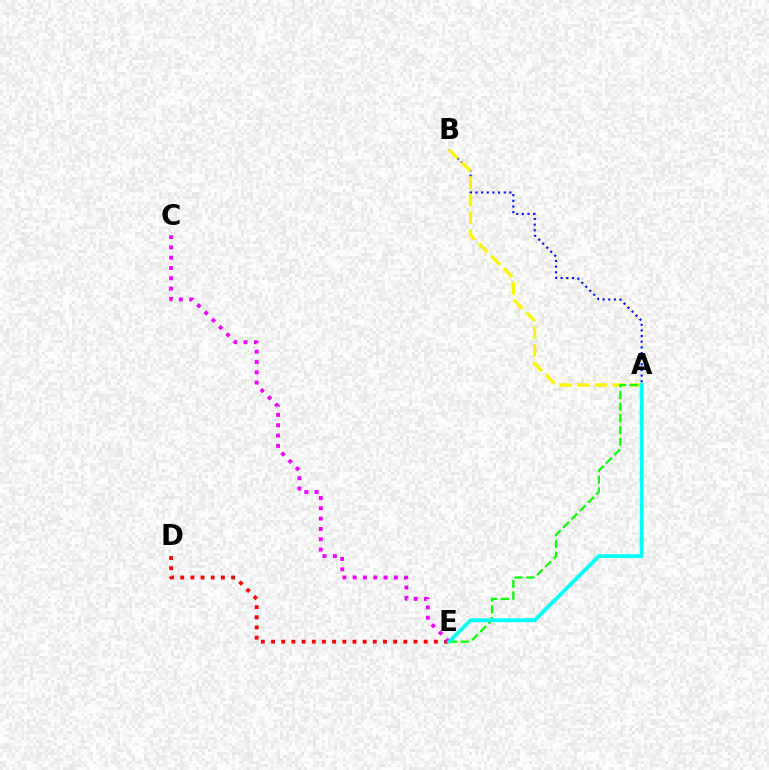{('A', 'B'): [{'color': '#0010ff', 'line_style': 'dotted', 'thickness': 1.53}, {'color': '#fcf500', 'line_style': 'dashed', 'thickness': 2.4}], ('A', 'E'): [{'color': '#08ff00', 'line_style': 'dashed', 'thickness': 1.59}, {'color': '#00fff6', 'line_style': 'solid', 'thickness': 2.73}], ('D', 'E'): [{'color': '#ff0000', 'line_style': 'dotted', 'thickness': 2.77}], ('C', 'E'): [{'color': '#ee00ff', 'line_style': 'dotted', 'thickness': 2.8}]}